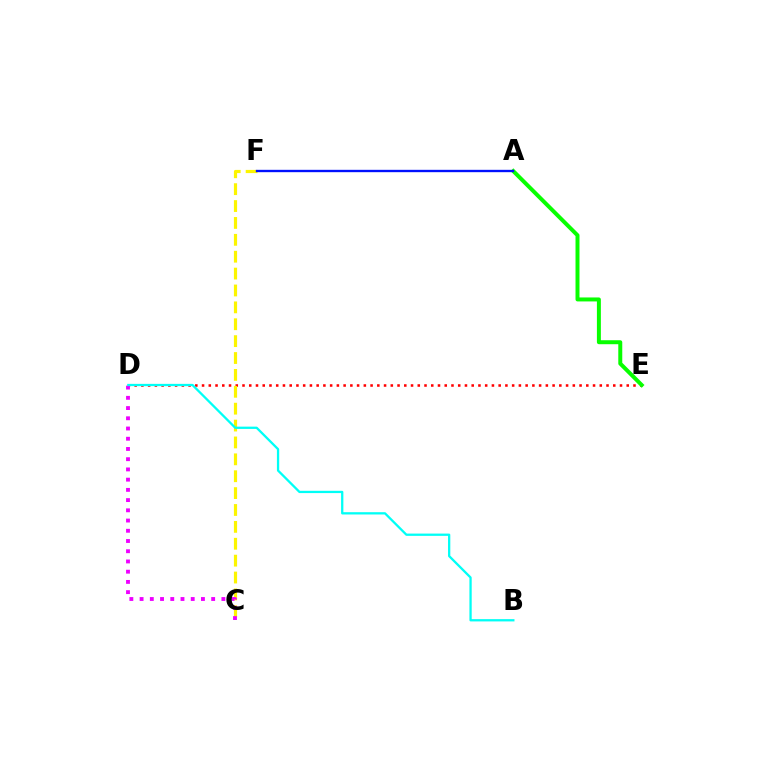{('D', 'E'): [{'color': '#ff0000', 'line_style': 'dotted', 'thickness': 1.83}], ('A', 'E'): [{'color': '#08ff00', 'line_style': 'solid', 'thickness': 2.86}], ('C', 'F'): [{'color': '#fcf500', 'line_style': 'dashed', 'thickness': 2.29}], ('C', 'D'): [{'color': '#ee00ff', 'line_style': 'dotted', 'thickness': 2.78}], ('A', 'F'): [{'color': '#0010ff', 'line_style': 'solid', 'thickness': 1.69}], ('B', 'D'): [{'color': '#00fff6', 'line_style': 'solid', 'thickness': 1.65}]}